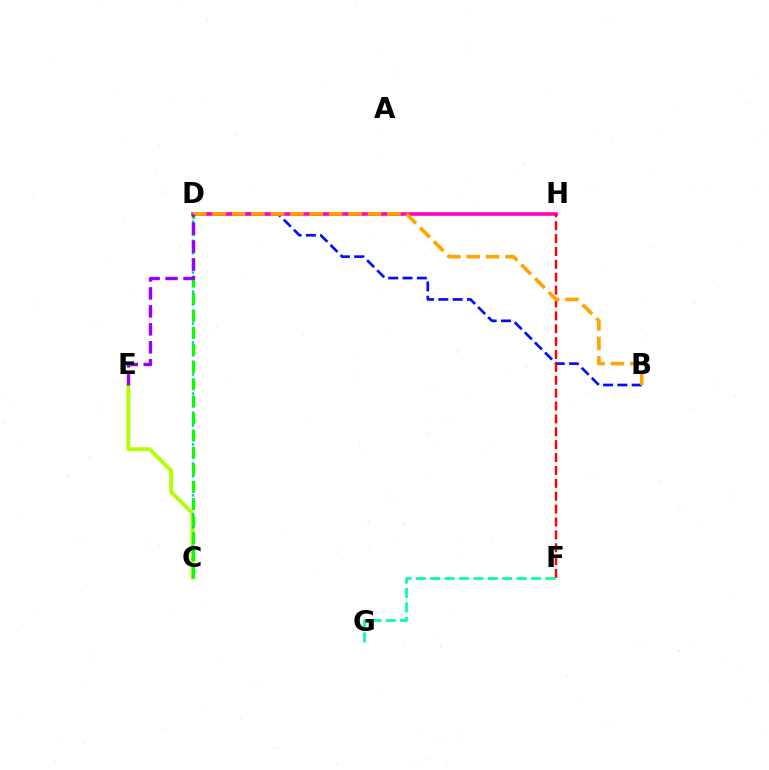{('B', 'D'): [{'color': '#0010ff', 'line_style': 'dashed', 'thickness': 1.94}, {'color': '#ffa500', 'line_style': 'dashed', 'thickness': 2.64}], ('C', 'E'): [{'color': '#b3ff00', 'line_style': 'solid', 'thickness': 2.8}], ('C', 'D'): [{'color': '#00b5ff', 'line_style': 'dotted', 'thickness': 1.73}, {'color': '#08ff00', 'line_style': 'dashed', 'thickness': 2.33}], ('D', 'H'): [{'color': '#ff00bd', 'line_style': 'solid', 'thickness': 2.57}], ('F', 'H'): [{'color': '#ff0000', 'line_style': 'dashed', 'thickness': 1.75}], ('F', 'G'): [{'color': '#00ff9d', 'line_style': 'dashed', 'thickness': 1.96}], ('D', 'E'): [{'color': '#9b00ff', 'line_style': 'dashed', 'thickness': 2.44}]}